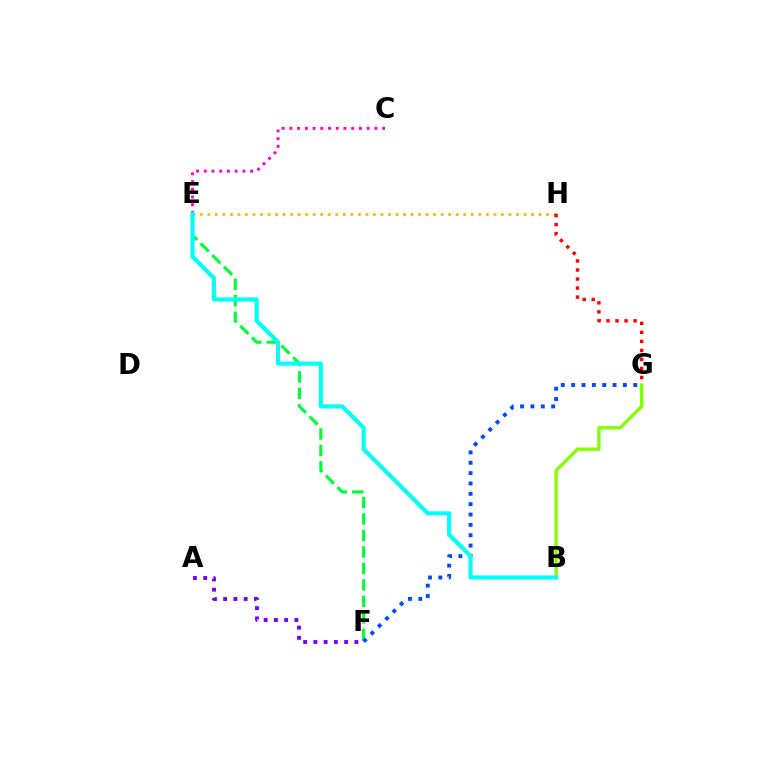{('E', 'F'): [{'color': '#00ff39', 'line_style': 'dashed', 'thickness': 2.24}], ('F', 'G'): [{'color': '#004bff', 'line_style': 'dotted', 'thickness': 2.81}], ('E', 'H'): [{'color': '#ffbd00', 'line_style': 'dotted', 'thickness': 2.05}], ('G', 'H'): [{'color': '#ff0000', 'line_style': 'dotted', 'thickness': 2.46}], ('A', 'F'): [{'color': '#7200ff', 'line_style': 'dotted', 'thickness': 2.78}], ('C', 'E'): [{'color': '#ff00cf', 'line_style': 'dotted', 'thickness': 2.1}], ('B', 'G'): [{'color': '#84ff00', 'line_style': 'solid', 'thickness': 2.37}], ('B', 'E'): [{'color': '#00fff6', 'line_style': 'solid', 'thickness': 2.96}]}